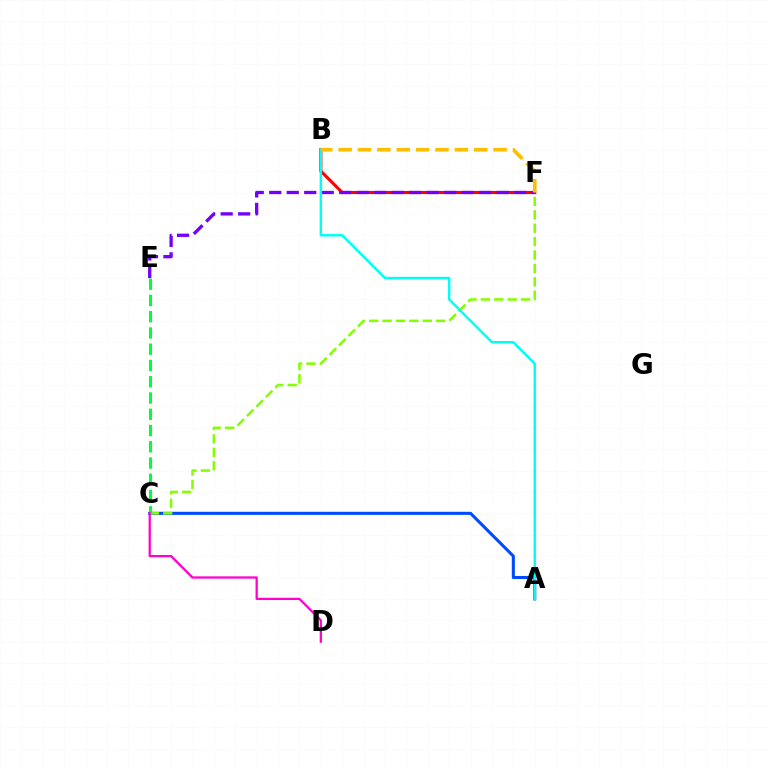{('A', 'C'): [{'color': '#004bff', 'line_style': 'solid', 'thickness': 2.21}], ('B', 'F'): [{'color': '#ff0000', 'line_style': 'solid', 'thickness': 2.24}, {'color': '#ffbd00', 'line_style': 'dashed', 'thickness': 2.63}], ('C', 'F'): [{'color': '#84ff00', 'line_style': 'dashed', 'thickness': 1.82}], ('E', 'F'): [{'color': '#7200ff', 'line_style': 'dashed', 'thickness': 2.38}], ('C', 'E'): [{'color': '#00ff39', 'line_style': 'dashed', 'thickness': 2.21}], ('C', 'D'): [{'color': '#ff00cf', 'line_style': 'solid', 'thickness': 1.62}], ('A', 'B'): [{'color': '#00fff6', 'line_style': 'solid', 'thickness': 1.77}]}